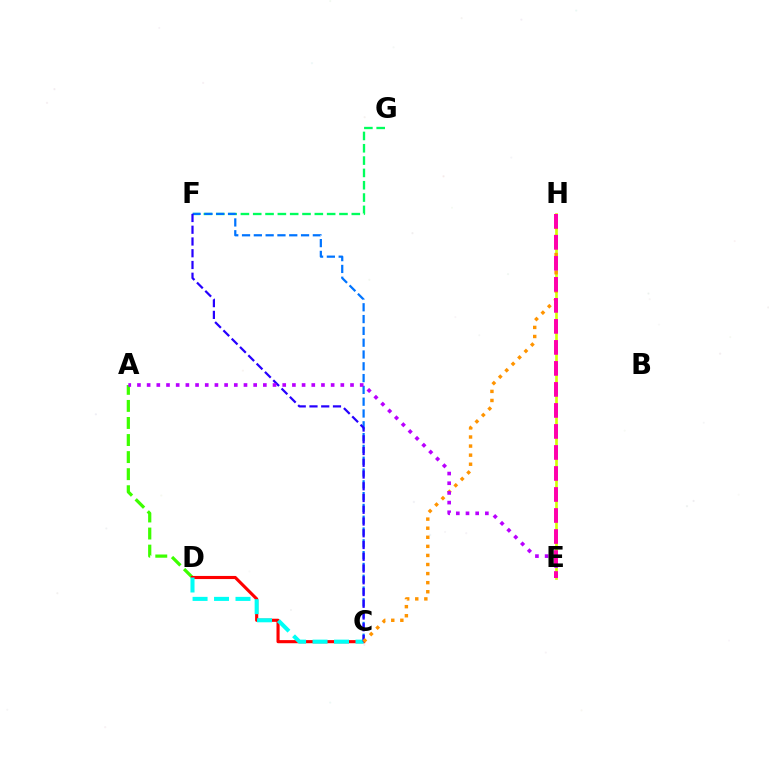{('F', 'G'): [{'color': '#00ff5c', 'line_style': 'dashed', 'thickness': 1.67}], ('A', 'D'): [{'color': '#3dff00', 'line_style': 'dashed', 'thickness': 2.32}], ('E', 'H'): [{'color': '#d1ff00', 'line_style': 'solid', 'thickness': 1.9}, {'color': '#ff00ac', 'line_style': 'dashed', 'thickness': 2.85}], ('C', 'F'): [{'color': '#0074ff', 'line_style': 'dashed', 'thickness': 1.6}, {'color': '#2500ff', 'line_style': 'dashed', 'thickness': 1.6}], ('C', 'D'): [{'color': '#ff0000', 'line_style': 'solid', 'thickness': 2.24}, {'color': '#00fff6', 'line_style': 'dashed', 'thickness': 2.92}], ('C', 'H'): [{'color': '#ff9400', 'line_style': 'dotted', 'thickness': 2.47}], ('A', 'E'): [{'color': '#b900ff', 'line_style': 'dotted', 'thickness': 2.63}]}